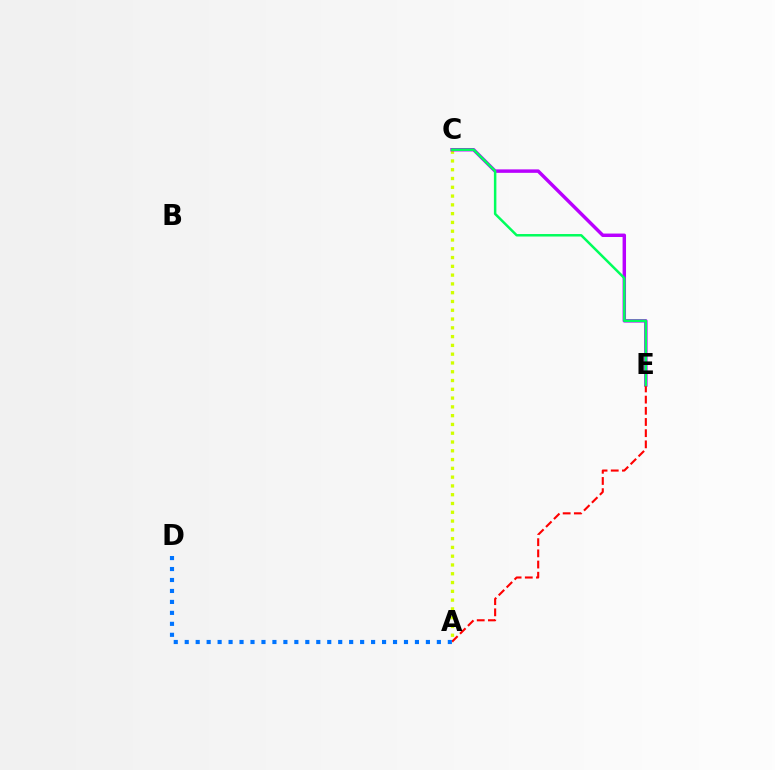{('A', 'C'): [{'color': '#d1ff00', 'line_style': 'dotted', 'thickness': 2.39}], ('C', 'E'): [{'color': '#b900ff', 'line_style': 'solid', 'thickness': 2.49}, {'color': '#00ff5c', 'line_style': 'solid', 'thickness': 1.79}], ('A', 'E'): [{'color': '#ff0000', 'line_style': 'dashed', 'thickness': 1.52}], ('A', 'D'): [{'color': '#0074ff', 'line_style': 'dotted', 'thickness': 2.98}]}